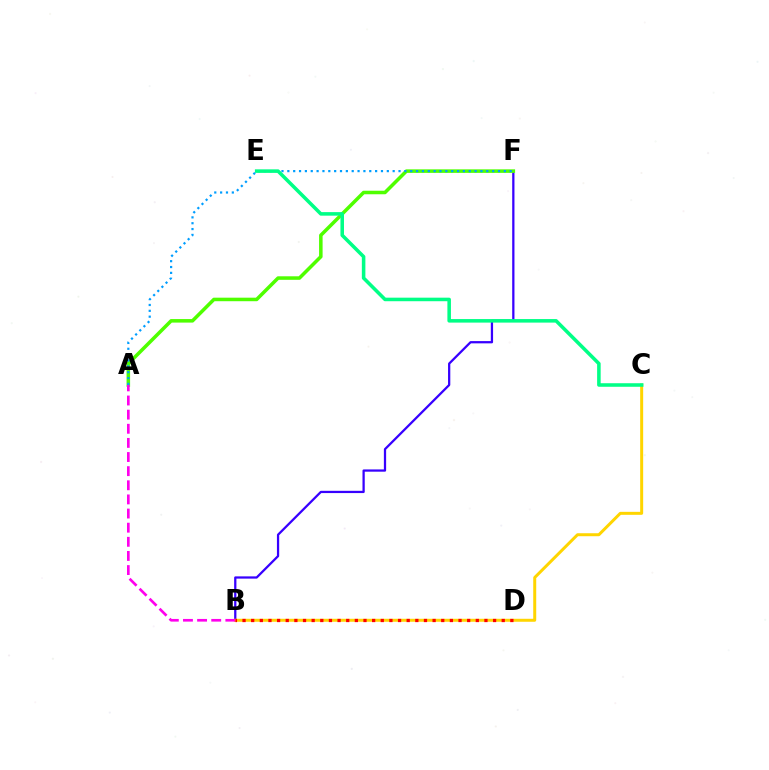{('B', 'F'): [{'color': '#3700ff', 'line_style': 'solid', 'thickness': 1.63}], ('B', 'C'): [{'color': '#ffd500', 'line_style': 'solid', 'thickness': 2.15}], ('A', 'F'): [{'color': '#4fff00', 'line_style': 'solid', 'thickness': 2.54}, {'color': '#009eff', 'line_style': 'dotted', 'thickness': 1.59}], ('A', 'B'): [{'color': '#ff00ed', 'line_style': 'dashed', 'thickness': 1.92}], ('B', 'D'): [{'color': '#ff0000', 'line_style': 'dotted', 'thickness': 2.35}], ('C', 'E'): [{'color': '#00ff86', 'line_style': 'solid', 'thickness': 2.55}]}